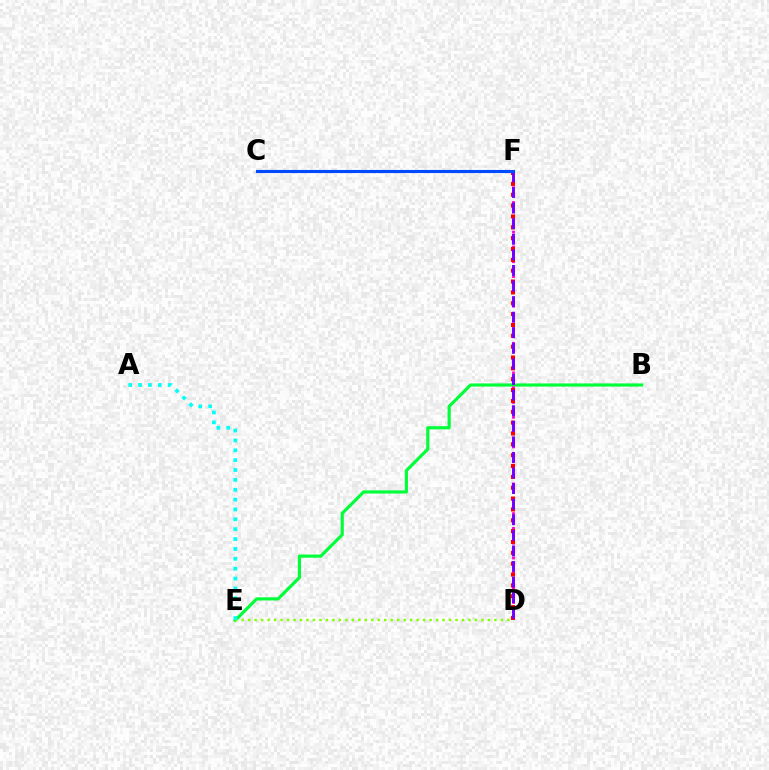{('B', 'E'): [{'color': '#00ff39', 'line_style': 'solid', 'thickness': 2.27}], ('D', 'E'): [{'color': '#84ff00', 'line_style': 'dotted', 'thickness': 1.76}], ('D', 'F'): [{'color': '#ff00cf', 'line_style': 'dotted', 'thickness': 2.01}, {'color': '#ff0000', 'line_style': 'dotted', 'thickness': 2.95}, {'color': '#7200ff', 'line_style': 'dashed', 'thickness': 2.12}], ('A', 'E'): [{'color': '#00fff6', 'line_style': 'dotted', 'thickness': 2.68}], ('C', 'F'): [{'color': '#ffbd00', 'line_style': 'dotted', 'thickness': 2.06}, {'color': '#004bff', 'line_style': 'solid', 'thickness': 2.24}]}